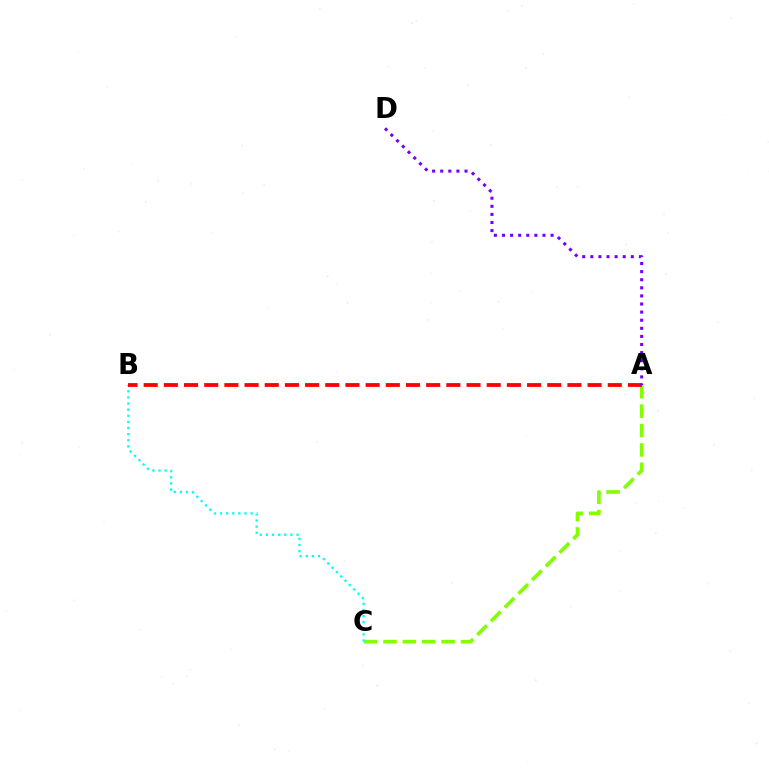{('A', 'C'): [{'color': '#84ff00', 'line_style': 'dashed', 'thickness': 2.63}], ('B', 'C'): [{'color': '#00fff6', 'line_style': 'dotted', 'thickness': 1.66}], ('A', 'B'): [{'color': '#ff0000', 'line_style': 'dashed', 'thickness': 2.74}], ('A', 'D'): [{'color': '#7200ff', 'line_style': 'dotted', 'thickness': 2.2}]}